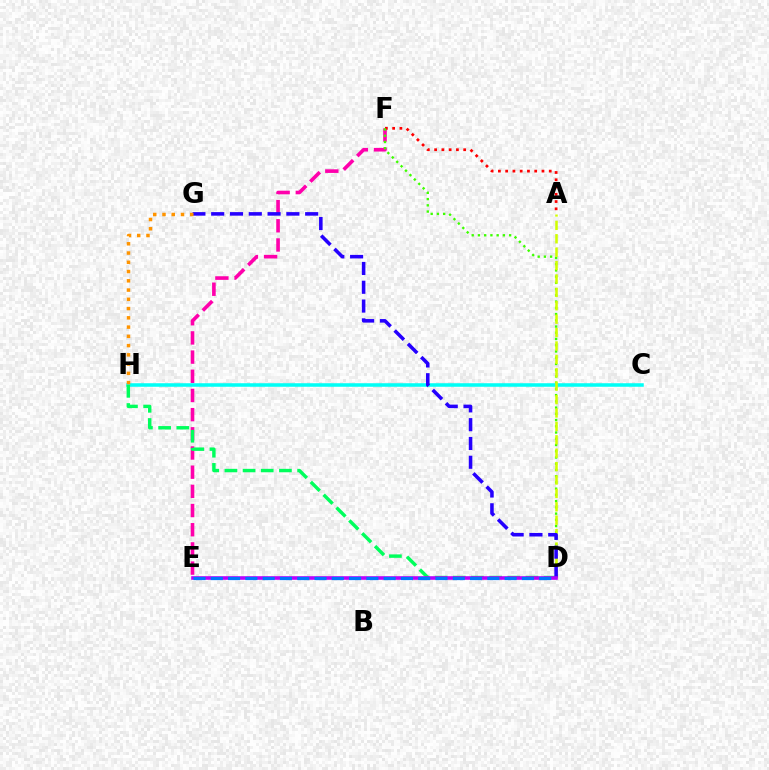{('E', 'F'): [{'color': '#ff00ac', 'line_style': 'dashed', 'thickness': 2.61}], ('A', 'F'): [{'color': '#ff0000', 'line_style': 'dotted', 'thickness': 1.97}], ('D', 'F'): [{'color': '#3dff00', 'line_style': 'dotted', 'thickness': 1.69}], ('C', 'H'): [{'color': '#00fff6', 'line_style': 'solid', 'thickness': 2.54}], ('D', 'H'): [{'color': '#00ff5c', 'line_style': 'dashed', 'thickness': 2.47}], ('A', 'D'): [{'color': '#d1ff00', 'line_style': 'dashed', 'thickness': 1.82}], ('D', 'G'): [{'color': '#2500ff', 'line_style': 'dashed', 'thickness': 2.55}], ('G', 'H'): [{'color': '#ff9400', 'line_style': 'dotted', 'thickness': 2.51}], ('D', 'E'): [{'color': '#b900ff', 'line_style': 'solid', 'thickness': 2.59}, {'color': '#0074ff', 'line_style': 'dashed', 'thickness': 2.35}]}